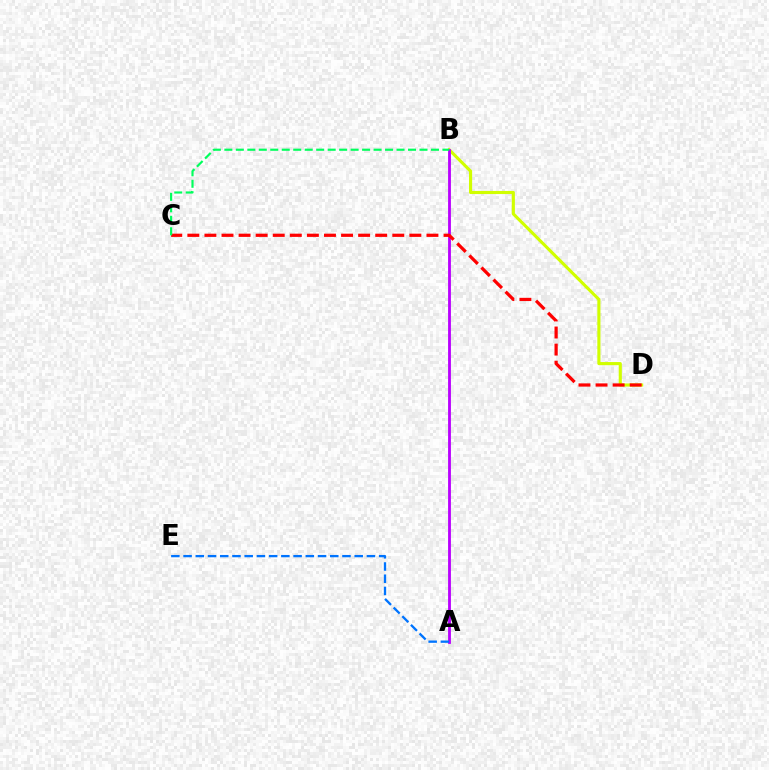{('B', 'D'): [{'color': '#d1ff00', 'line_style': 'solid', 'thickness': 2.25}], ('A', 'B'): [{'color': '#b900ff', 'line_style': 'solid', 'thickness': 2.04}], ('C', 'D'): [{'color': '#ff0000', 'line_style': 'dashed', 'thickness': 2.32}], ('A', 'E'): [{'color': '#0074ff', 'line_style': 'dashed', 'thickness': 1.66}], ('B', 'C'): [{'color': '#00ff5c', 'line_style': 'dashed', 'thickness': 1.56}]}